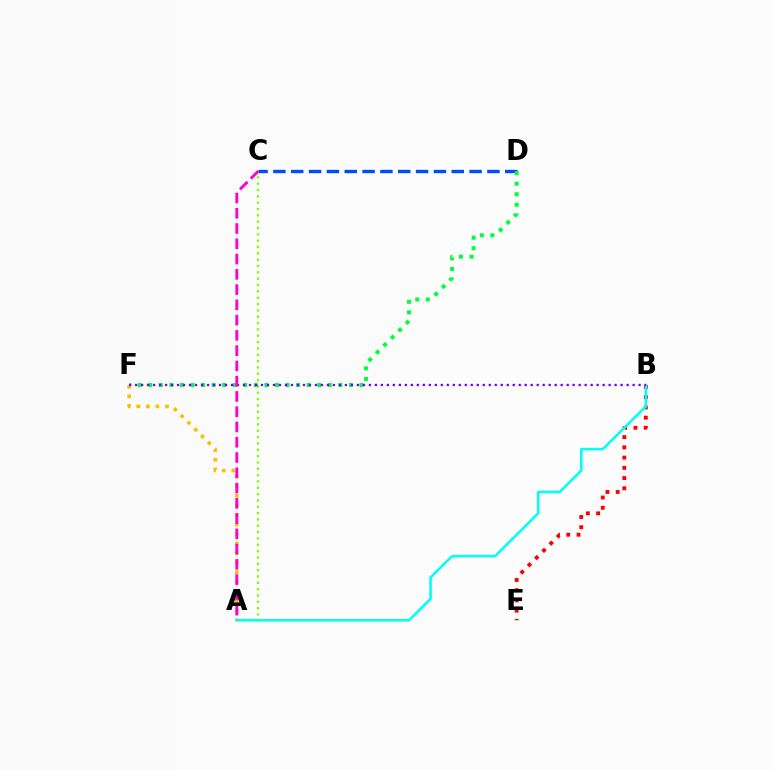{('A', 'C'): [{'color': '#84ff00', 'line_style': 'dotted', 'thickness': 1.72}, {'color': '#ff00cf', 'line_style': 'dashed', 'thickness': 2.07}], ('C', 'D'): [{'color': '#004bff', 'line_style': 'dashed', 'thickness': 2.42}], ('D', 'F'): [{'color': '#00ff39', 'line_style': 'dotted', 'thickness': 2.87}], ('A', 'F'): [{'color': '#ffbd00', 'line_style': 'dotted', 'thickness': 2.6}], ('B', 'E'): [{'color': '#ff0000', 'line_style': 'dotted', 'thickness': 2.78}], ('A', 'B'): [{'color': '#00fff6', 'line_style': 'solid', 'thickness': 1.83}], ('B', 'F'): [{'color': '#7200ff', 'line_style': 'dotted', 'thickness': 1.63}]}